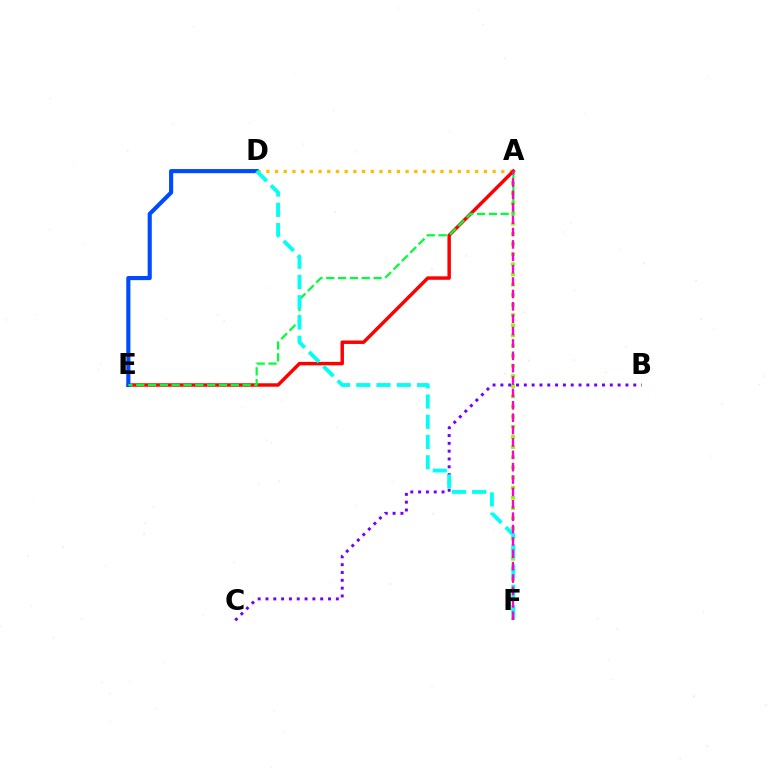{('A', 'F'): [{'color': '#84ff00', 'line_style': 'dotted', 'thickness': 2.76}, {'color': '#ff00cf', 'line_style': 'dashed', 'thickness': 1.68}], ('A', 'D'): [{'color': '#ffbd00', 'line_style': 'dotted', 'thickness': 2.36}], ('A', 'E'): [{'color': '#ff0000', 'line_style': 'solid', 'thickness': 2.49}, {'color': '#00ff39', 'line_style': 'dashed', 'thickness': 1.61}], ('D', 'E'): [{'color': '#004bff', 'line_style': 'solid', 'thickness': 2.97}], ('B', 'C'): [{'color': '#7200ff', 'line_style': 'dotted', 'thickness': 2.12}], ('D', 'F'): [{'color': '#00fff6', 'line_style': 'dashed', 'thickness': 2.75}]}